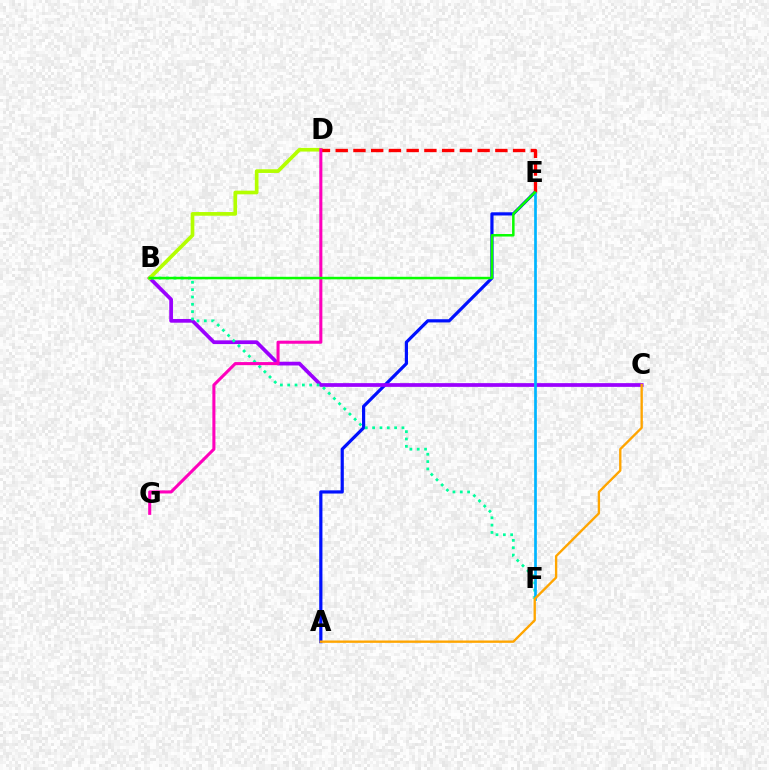{('A', 'E'): [{'color': '#0010ff', 'line_style': 'solid', 'thickness': 2.3}], ('B', 'C'): [{'color': '#9b00ff', 'line_style': 'solid', 'thickness': 2.68}], ('B', 'F'): [{'color': '#00ff9d', 'line_style': 'dotted', 'thickness': 1.99}], ('B', 'D'): [{'color': '#b3ff00', 'line_style': 'solid', 'thickness': 2.65}], ('D', 'E'): [{'color': '#ff0000', 'line_style': 'dashed', 'thickness': 2.41}], ('E', 'F'): [{'color': '#00b5ff', 'line_style': 'solid', 'thickness': 1.95}], ('D', 'G'): [{'color': '#ff00bd', 'line_style': 'solid', 'thickness': 2.2}], ('A', 'C'): [{'color': '#ffa500', 'line_style': 'solid', 'thickness': 1.69}], ('B', 'E'): [{'color': '#08ff00', 'line_style': 'solid', 'thickness': 1.81}]}